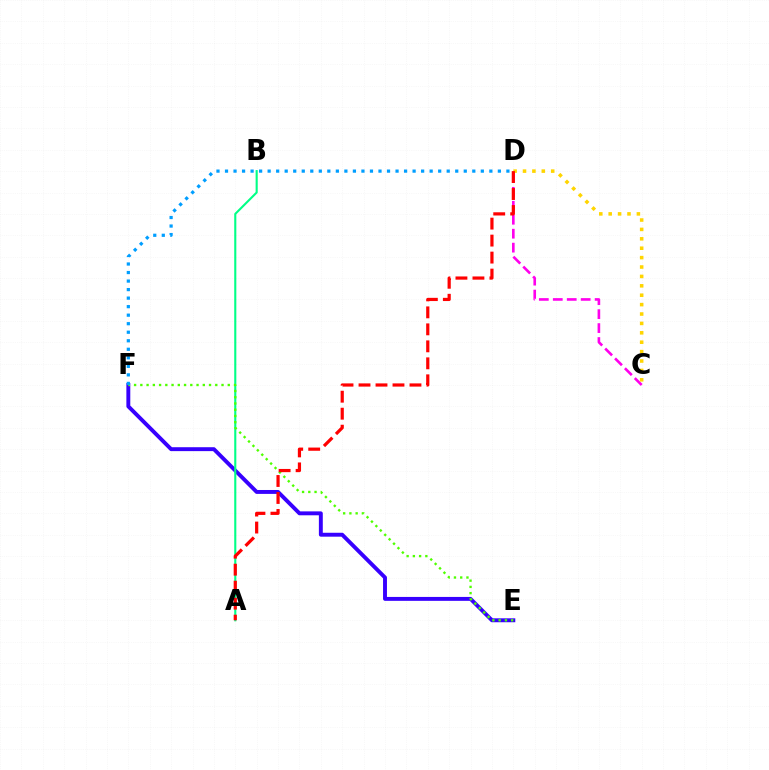{('E', 'F'): [{'color': '#3700ff', 'line_style': 'solid', 'thickness': 2.82}, {'color': '#4fff00', 'line_style': 'dotted', 'thickness': 1.7}], ('C', 'D'): [{'color': '#ff00ed', 'line_style': 'dashed', 'thickness': 1.9}, {'color': '#ffd500', 'line_style': 'dotted', 'thickness': 2.55}], ('A', 'B'): [{'color': '#00ff86', 'line_style': 'solid', 'thickness': 1.51}], ('D', 'F'): [{'color': '#009eff', 'line_style': 'dotted', 'thickness': 2.32}], ('A', 'D'): [{'color': '#ff0000', 'line_style': 'dashed', 'thickness': 2.31}]}